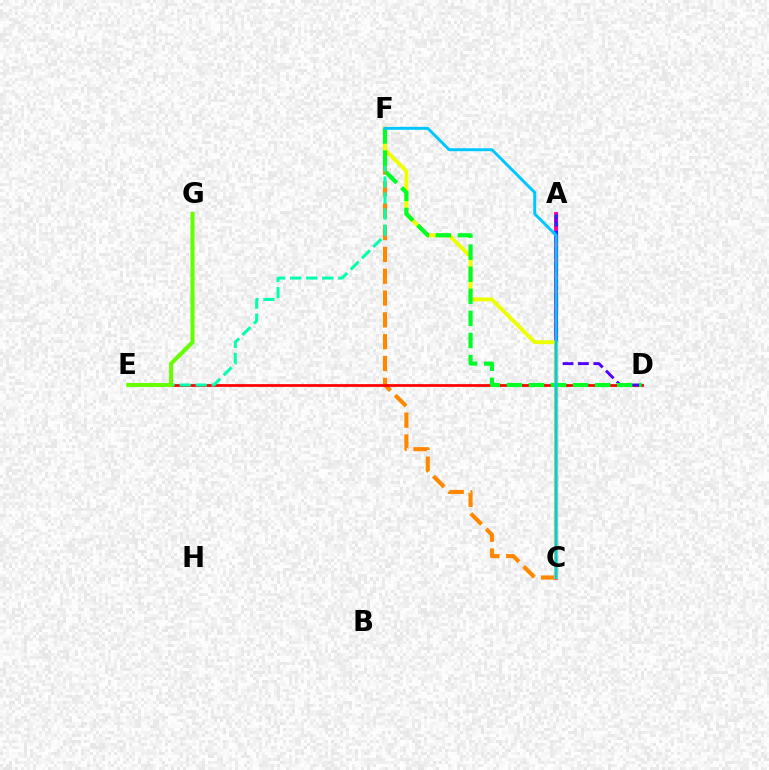{('C', 'F'): [{'color': '#ff8800', 'line_style': 'dashed', 'thickness': 2.96}, {'color': '#eeff00', 'line_style': 'solid', 'thickness': 2.82}, {'color': '#00c7ff', 'line_style': 'solid', 'thickness': 2.11}], ('D', 'E'): [{'color': '#ff0000', 'line_style': 'solid', 'thickness': 1.98}], ('A', 'C'): [{'color': '#d600ff', 'line_style': 'solid', 'thickness': 2.29}, {'color': '#ff00a0', 'line_style': 'solid', 'thickness': 2.78}, {'color': '#003fff', 'line_style': 'dotted', 'thickness': 2.2}], ('A', 'D'): [{'color': '#4f00ff', 'line_style': 'dashed', 'thickness': 2.1}], ('E', 'F'): [{'color': '#00ffaf', 'line_style': 'dashed', 'thickness': 2.18}], ('D', 'F'): [{'color': '#00ff27', 'line_style': 'dashed', 'thickness': 3.0}], ('E', 'G'): [{'color': '#66ff00', 'line_style': 'solid', 'thickness': 2.92}]}